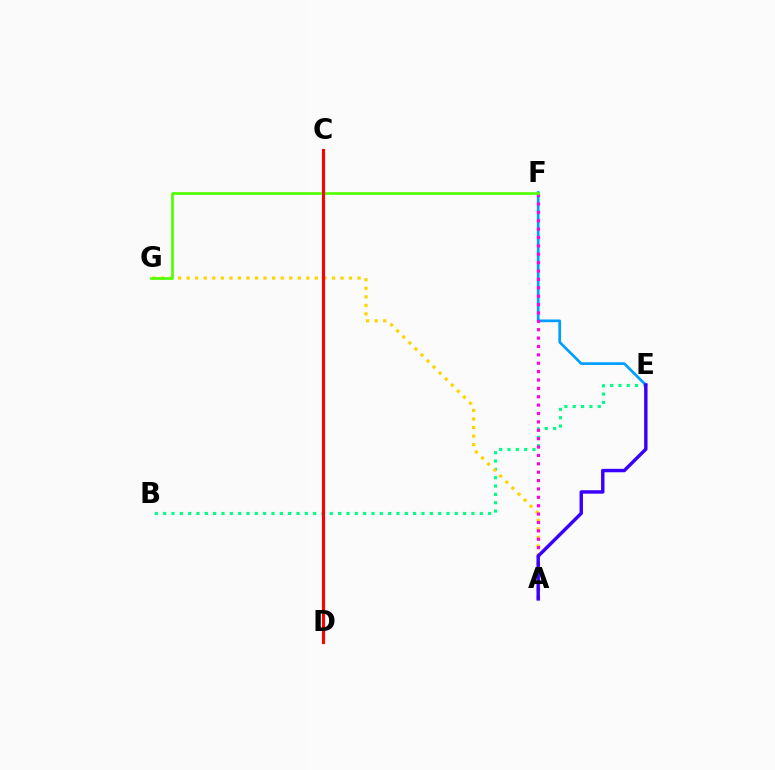{('B', 'E'): [{'color': '#00ff86', 'line_style': 'dotted', 'thickness': 2.26}], ('A', 'G'): [{'color': '#ffd500', 'line_style': 'dotted', 'thickness': 2.32}], ('E', 'F'): [{'color': '#009eff', 'line_style': 'solid', 'thickness': 1.95}], ('A', 'F'): [{'color': '#ff00ed', 'line_style': 'dotted', 'thickness': 2.28}], ('F', 'G'): [{'color': '#4fff00', 'line_style': 'solid', 'thickness': 1.91}], ('A', 'E'): [{'color': '#3700ff', 'line_style': 'solid', 'thickness': 2.47}], ('C', 'D'): [{'color': '#ff0000', 'line_style': 'solid', 'thickness': 2.25}]}